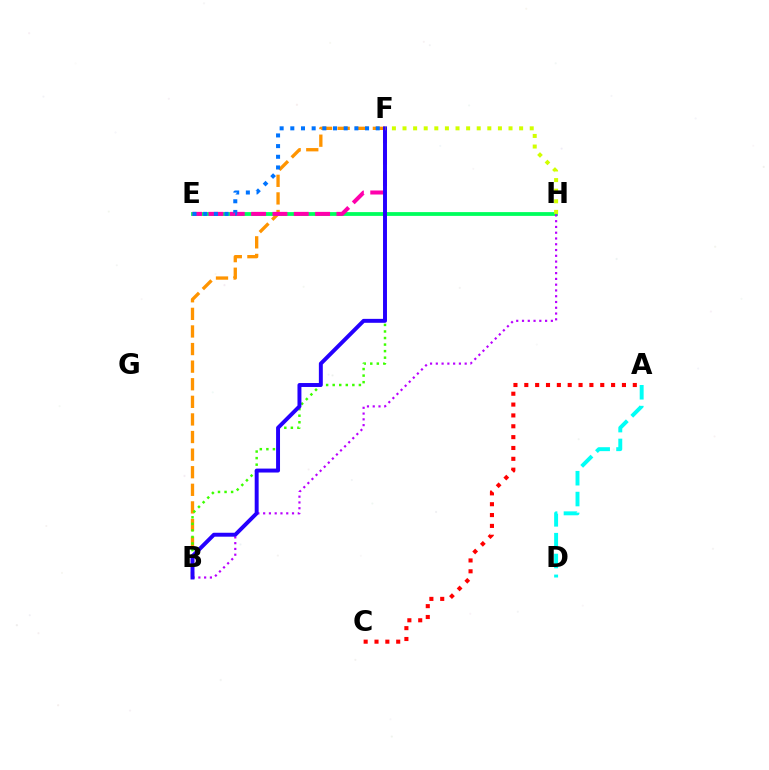{('B', 'F'): [{'color': '#ff9400', 'line_style': 'dashed', 'thickness': 2.39}, {'color': '#3dff00', 'line_style': 'dotted', 'thickness': 1.78}, {'color': '#2500ff', 'line_style': 'solid', 'thickness': 2.84}], ('E', 'H'): [{'color': '#00ff5c', 'line_style': 'solid', 'thickness': 2.73}], ('A', 'D'): [{'color': '#00fff6', 'line_style': 'dashed', 'thickness': 2.83}], ('B', 'H'): [{'color': '#b900ff', 'line_style': 'dotted', 'thickness': 1.57}], ('E', 'F'): [{'color': '#ff00ac', 'line_style': 'dashed', 'thickness': 2.9}, {'color': '#0074ff', 'line_style': 'dotted', 'thickness': 2.9}], ('A', 'C'): [{'color': '#ff0000', 'line_style': 'dotted', 'thickness': 2.95}], ('F', 'H'): [{'color': '#d1ff00', 'line_style': 'dotted', 'thickness': 2.88}]}